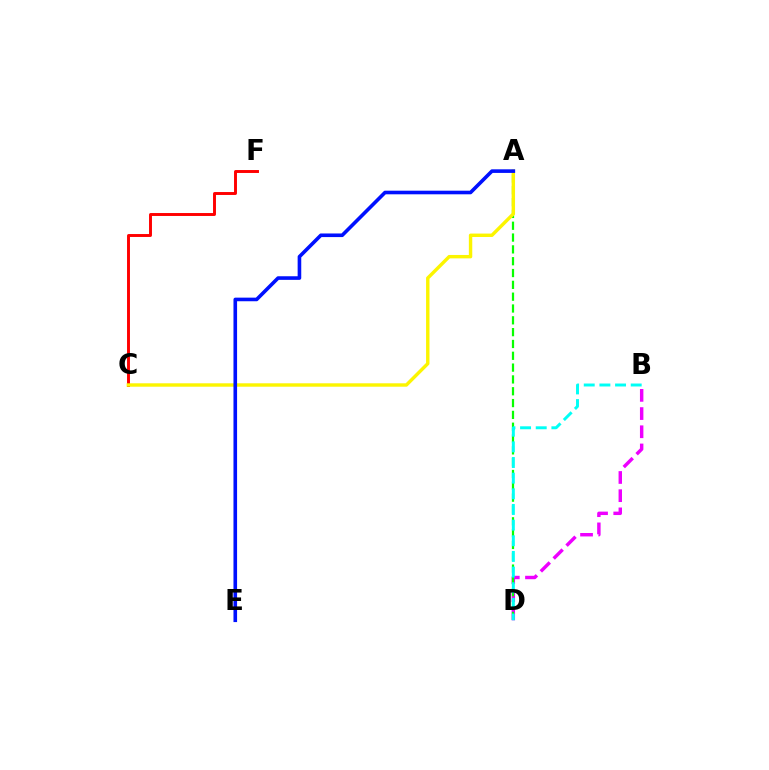{('B', 'D'): [{'color': '#ee00ff', 'line_style': 'dashed', 'thickness': 2.47}, {'color': '#00fff6', 'line_style': 'dashed', 'thickness': 2.13}], ('A', 'D'): [{'color': '#08ff00', 'line_style': 'dashed', 'thickness': 1.61}], ('C', 'F'): [{'color': '#ff0000', 'line_style': 'solid', 'thickness': 2.11}], ('A', 'C'): [{'color': '#fcf500', 'line_style': 'solid', 'thickness': 2.45}], ('A', 'E'): [{'color': '#0010ff', 'line_style': 'solid', 'thickness': 2.6}]}